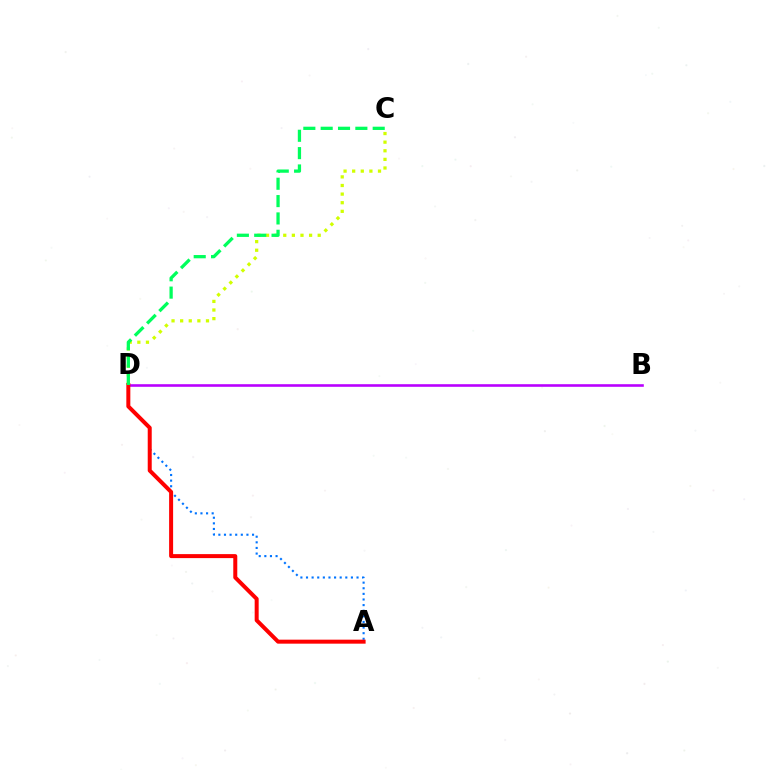{('A', 'D'): [{'color': '#0074ff', 'line_style': 'dotted', 'thickness': 1.53}, {'color': '#ff0000', 'line_style': 'solid', 'thickness': 2.88}], ('B', 'D'): [{'color': '#b900ff', 'line_style': 'solid', 'thickness': 1.88}], ('C', 'D'): [{'color': '#d1ff00', 'line_style': 'dotted', 'thickness': 2.34}, {'color': '#00ff5c', 'line_style': 'dashed', 'thickness': 2.36}]}